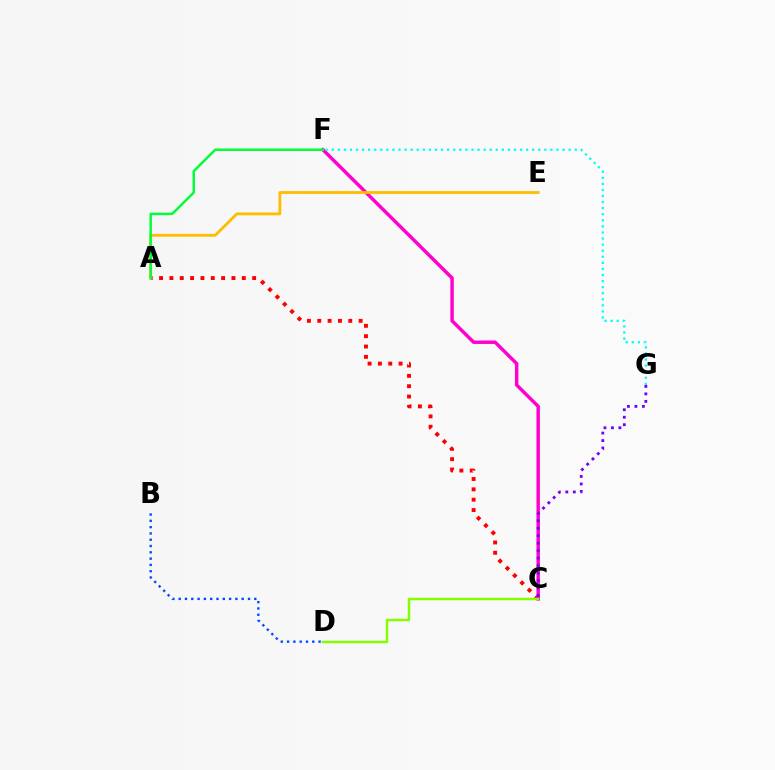{('A', 'C'): [{'color': '#ff0000', 'line_style': 'dotted', 'thickness': 2.81}], ('C', 'F'): [{'color': '#ff00cf', 'line_style': 'solid', 'thickness': 2.48}], ('C', 'D'): [{'color': '#84ff00', 'line_style': 'solid', 'thickness': 1.78}], ('F', 'G'): [{'color': '#00fff6', 'line_style': 'dotted', 'thickness': 1.65}], ('A', 'E'): [{'color': '#ffbd00', 'line_style': 'solid', 'thickness': 2.04}], ('C', 'G'): [{'color': '#7200ff', 'line_style': 'dotted', 'thickness': 2.03}], ('A', 'F'): [{'color': '#00ff39', 'line_style': 'solid', 'thickness': 1.79}], ('B', 'D'): [{'color': '#004bff', 'line_style': 'dotted', 'thickness': 1.71}]}